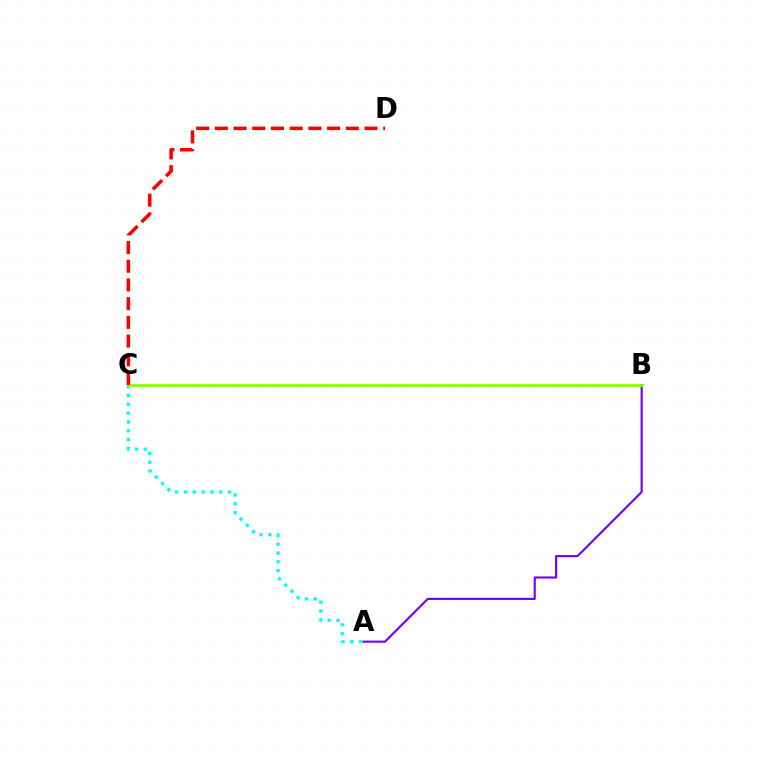{('A', 'C'): [{'color': '#00fff6', 'line_style': 'dotted', 'thickness': 2.4}], ('A', 'B'): [{'color': '#7200ff', 'line_style': 'solid', 'thickness': 1.54}], ('B', 'C'): [{'color': '#84ff00', 'line_style': 'solid', 'thickness': 1.93}], ('C', 'D'): [{'color': '#ff0000', 'line_style': 'dashed', 'thickness': 2.54}]}